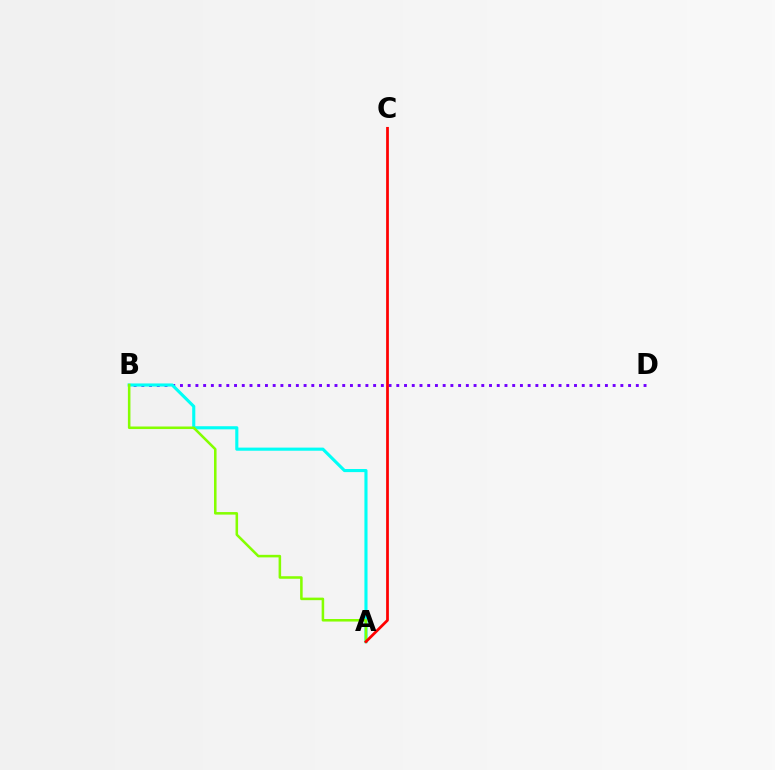{('B', 'D'): [{'color': '#7200ff', 'line_style': 'dotted', 'thickness': 2.1}], ('A', 'B'): [{'color': '#00fff6', 'line_style': 'solid', 'thickness': 2.24}, {'color': '#84ff00', 'line_style': 'solid', 'thickness': 1.83}], ('A', 'C'): [{'color': '#ff0000', 'line_style': 'solid', 'thickness': 1.98}]}